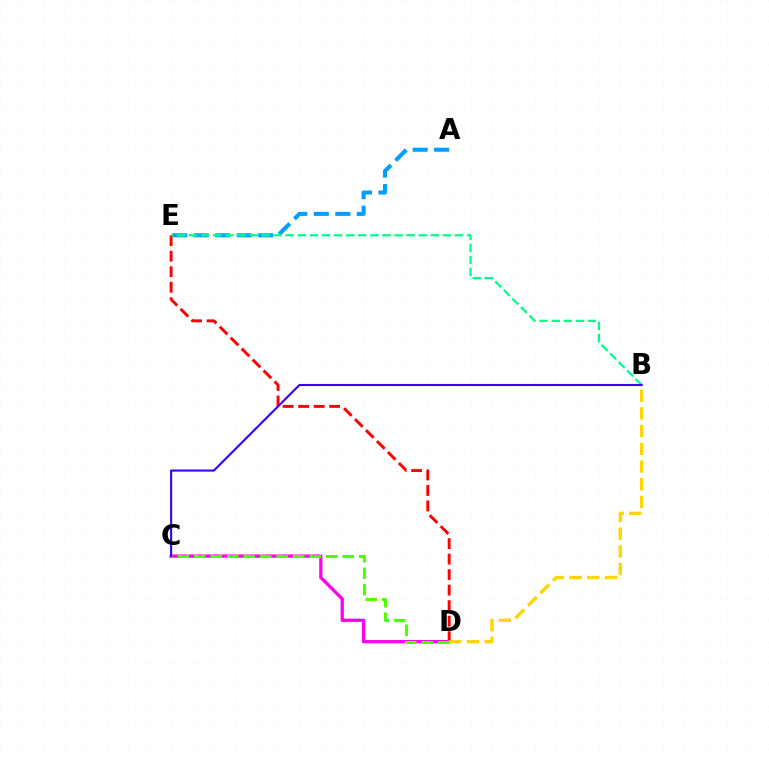{('A', 'E'): [{'color': '#009eff', 'line_style': 'dashed', 'thickness': 2.92}], ('D', 'E'): [{'color': '#ff0000', 'line_style': 'dashed', 'thickness': 2.11}], ('C', 'D'): [{'color': '#ff00ed', 'line_style': 'solid', 'thickness': 2.36}, {'color': '#4fff00', 'line_style': 'dashed', 'thickness': 2.24}], ('B', 'D'): [{'color': '#ffd500', 'line_style': 'dashed', 'thickness': 2.41}], ('B', 'E'): [{'color': '#00ff86', 'line_style': 'dashed', 'thickness': 1.64}], ('B', 'C'): [{'color': '#3700ff', 'line_style': 'solid', 'thickness': 1.51}]}